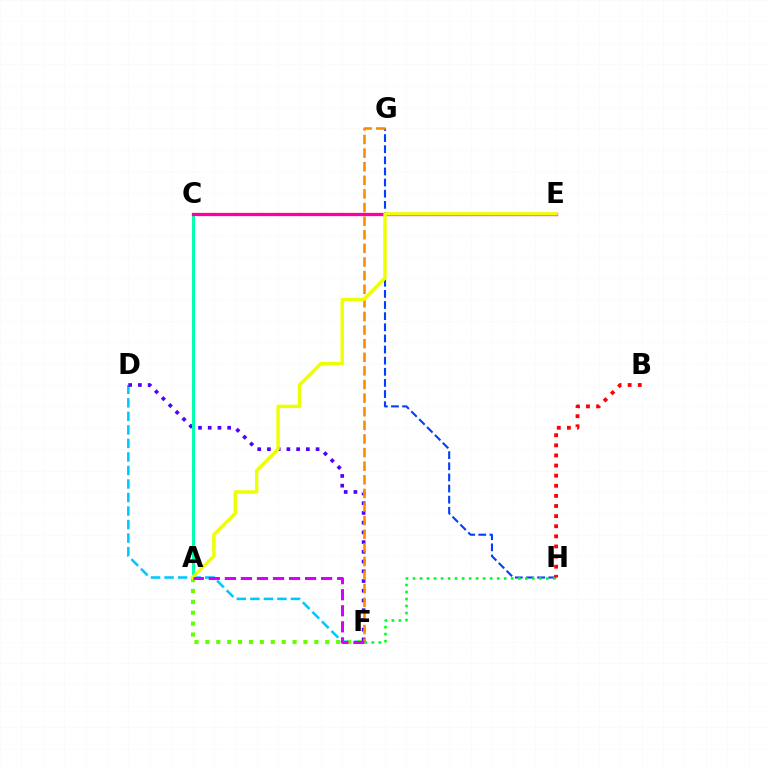{('D', 'F'): [{'color': '#00c7ff', 'line_style': 'dashed', 'thickness': 1.84}, {'color': '#4f00ff', 'line_style': 'dotted', 'thickness': 2.64}], ('G', 'H'): [{'color': '#003fff', 'line_style': 'dashed', 'thickness': 1.51}], ('A', 'C'): [{'color': '#00ffaf', 'line_style': 'solid', 'thickness': 2.14}], ('C', 'E'): [{'color': '#ff00a0', 'line_style': 'solid', 'thickness': 2.37}], ('F', 'G'): [{'color': '#ff8800', 'line_style': 'dashed', 'thickness': 1.85}], ('A', 'F'): [{'color': '#66ff00', 'line_style': 'dotted', 'thickness': 2.96}, {'color': '#d600ff', 'line_style': 'dashed', 'thickness': 2.18}], ('F', 'H'): [{'color': '#00ff27', 'line_style': 'dotted', 'thickness': 1.91}], ('A', 'E'): [{'color': '#eeff00', 'line_style': 'solid', 'thickness': 2.46}], ('B', 'H'): [{'color': '#ff0000', 'line_style': 'dotted', 'thickness': 2.75}]}